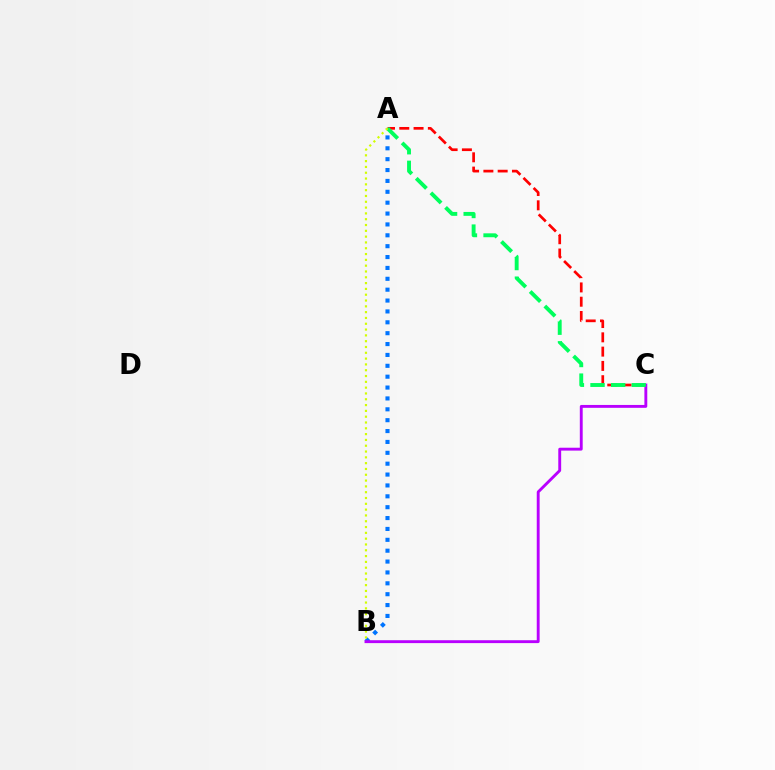{('A', 'B'): [{'color': '#0074ff', 'line_style': 'dotted', 'thickness': 2.95}, {'color': '#d1ff00', 'line_style': 'dotted', 'thickness': 1.58}], ('A', 'C'): [{'color': '#ff0000', 'line_style': 'dashed', 'thickness': 1.94}, {'color': '#00ff5c', 'line_style': 'dashed', 'thickness': 2.8}], ('B', 'C'): [{'color': '#b900ff', 'line_style': 'solid', 'thickness': 2.07}]}